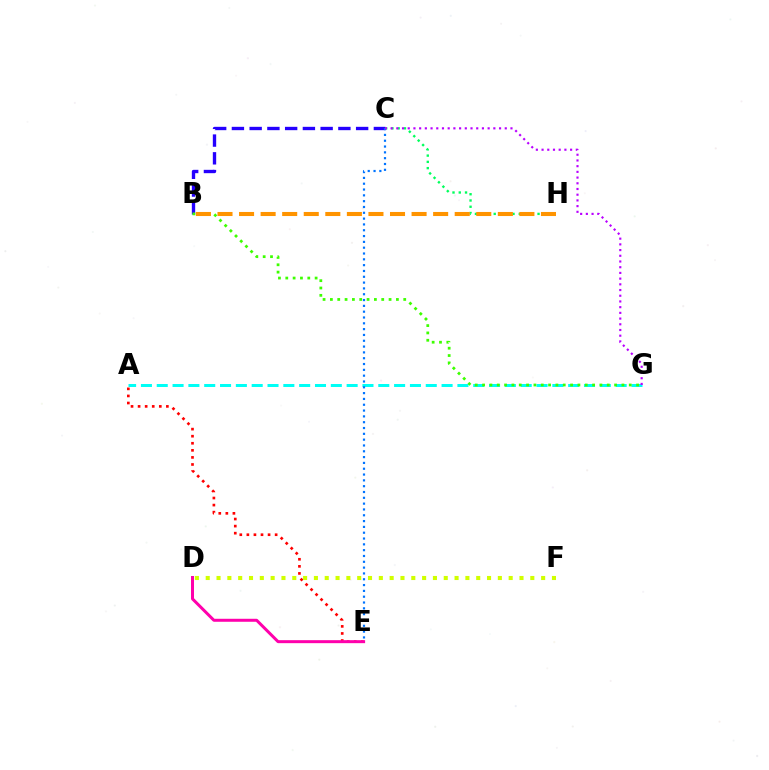{('A', 'E'): [{'color': '#ff0000', 'line_style': 'dotted', 'thickness': 1.92}], ('B', 'C'): [{'color': '#2500ff', 'line_style': 'dashed', 'thickness': 2.41}], ('A', 'G'): [{'color': '#00fff6', 'line_style': 'dashed', 'thickness': 2.15}], ('C', 'H'): [{'color': '#00ff5c', 'line_style': 'dotted', 'thickness': 1.7}], ('C', 'E'): [{'color': '#0074ff', 'line_style': 'dotted', 'thickness': 1.58}], ('C', 'G'): [{'color': '#b900ff', 'line_style': 'dotted', 'thickness': 1.55}], ('D', 'E'): [{'color': '#ff00ac', 'line_style': 'solid', 'thickness': 2.16}], ('B', 'G'): [{'color': '#3dff00', 'line_style': 'dotted', 'thickness': 1.99}], ('B', 'H'): [{'color': '#ff9400', 'line_style': 'dashed', 'thickness': 2.93}], ('D', 'F'): [{'color': '#d1ff00', 'line_style': 'dotted', 'thickness': 2.94}]}